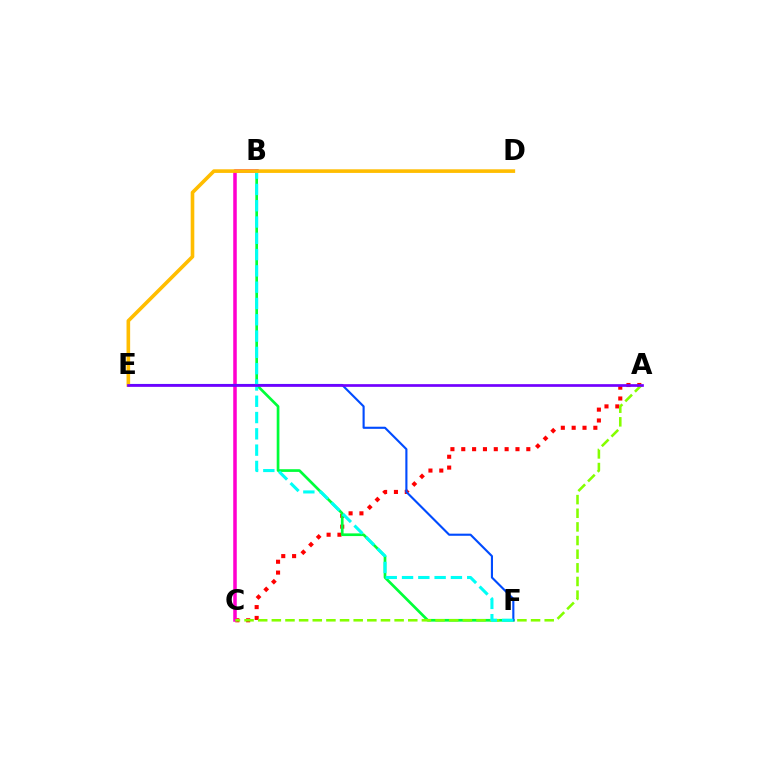{('A', 'C'): [{'color': '#ff0000', 'line_style': 'dotted', 'thickness': 2.95}, {'color': '#84ff00', 'line_style': 'dashed', 'thickness': 1.85}], ('B', 'C'): [{'color': '#ff00cf', 'line_style': 'solid', 'thickness': 2.54}], ('B', 'F'): [{'color': '#00ff39', 'line_style': 'solid', 'thickness': 1.94}, {'color': '#00fff6', 'line_style': 'dashed', 'thickness': 2.21}], ('E', 'F'): [{'color': '#004bff', 'line_style': 'solid', 'thickness': 1.53}], ('D', 'E'): [{'color': '#ffbd00', 'line_style': 'solid', 'thickness': 2.61}], ('A', 'E'): [{'color': '#7200ff', 'line_style': 'solid', 'thickness': 1.95}]}